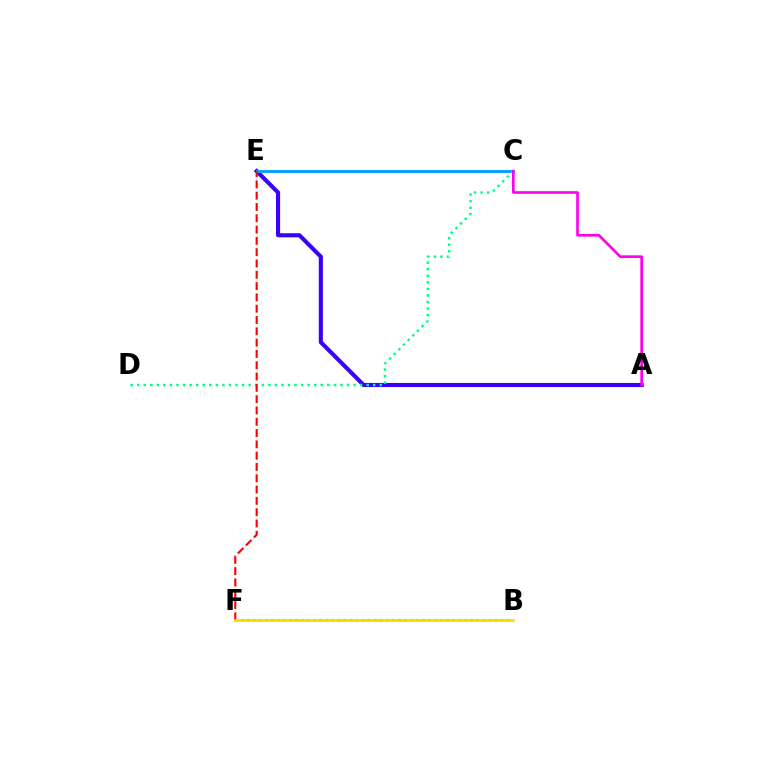{('A', 'E'): [{'color': '#3700ff', 'line_style': 'solid', 'thickness': 2.95}], ('C', 'E'): [{'color': '#009eff', 'line_style': 'solid', 'thickness': 2.06}], ('C', 'D'): [{'color': '#00ff86', 'line_style': 'dotted', 'thickness': 1.78}], ('E', 'F'): [{'color': '#ff0000', 'line_style': 'dashed', 'thickness': 1.54}], ('A', 'C'): [{'color': '#ff00ed', 'line_style': 'solid', 'thickness': 1.91}], ('B', 'F'): [{'color': '#4fff00', 'line_style': 'dotted', 'thickness': 1.64}, {'color': '#ffd500', 'line_style': 'solid', 'thickness': 1.9}]}